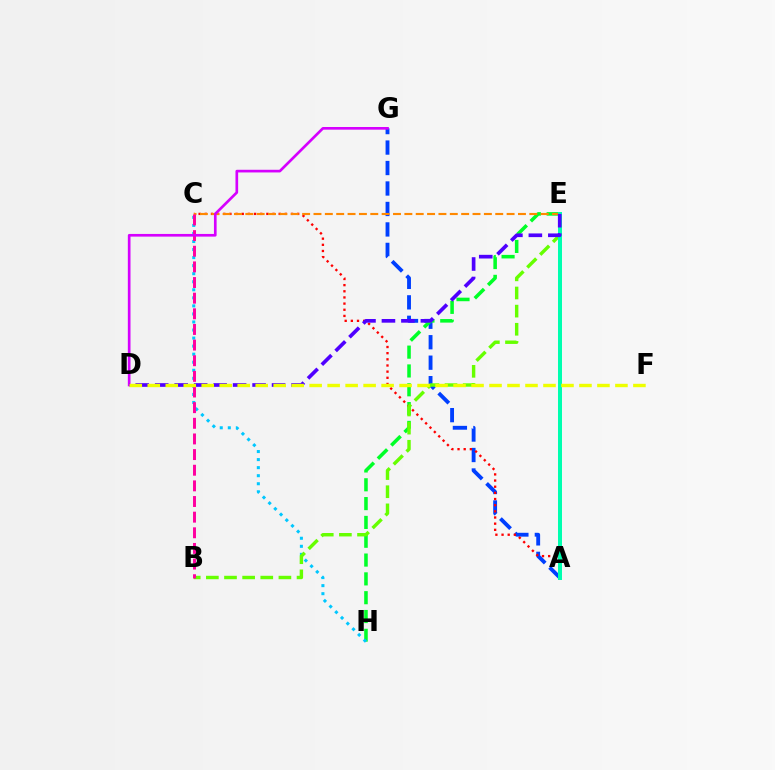{('A', 'G'): [{'color': '#003fff', 'line_style': 'dashed', 'thickness': 2.78}], ('E', 'H'): [{'color': '#00ff27', 'line_style': 'dashed', 'thickness': 2.56}], ('A', 'C'): [{'color': '#ff0000', 'line_style': 'dotted', 'thickness': 1.67}], ('C', 'H'): [{'color': '#00c7ff', 'line_style': 'dotted', 'thickness': 2.19}], ('B', 'E'): [{'color': '#66ff00', 'line_style': 'dashed', 'thickness': 2.46}], ('C', 'E'): [{'color': '#ff8800', 'line_style': 'dashed', 'thickness': 1.54}], ('B', 'C'): [{'color': '#ff00a0', 'line_style': 'dashed', 'thickness': 2.12}], ('A', 'E'): [{'color': '#00ffaf', 'line_style': 'solid', 'thickness': 2.87}], ('D', 'G'): [{'color': '#d600ff', 'line_style': 'solid', 'thickness': 1.92}], ('D', 'E'): [{'color': '#4f00ff', 'line_style': 'dashed', 'thickness': 2.65}], ('D', 'F'): [{'color': '#eeff00', 'line_style': 'dashed', 'thickness': 2.44}]}